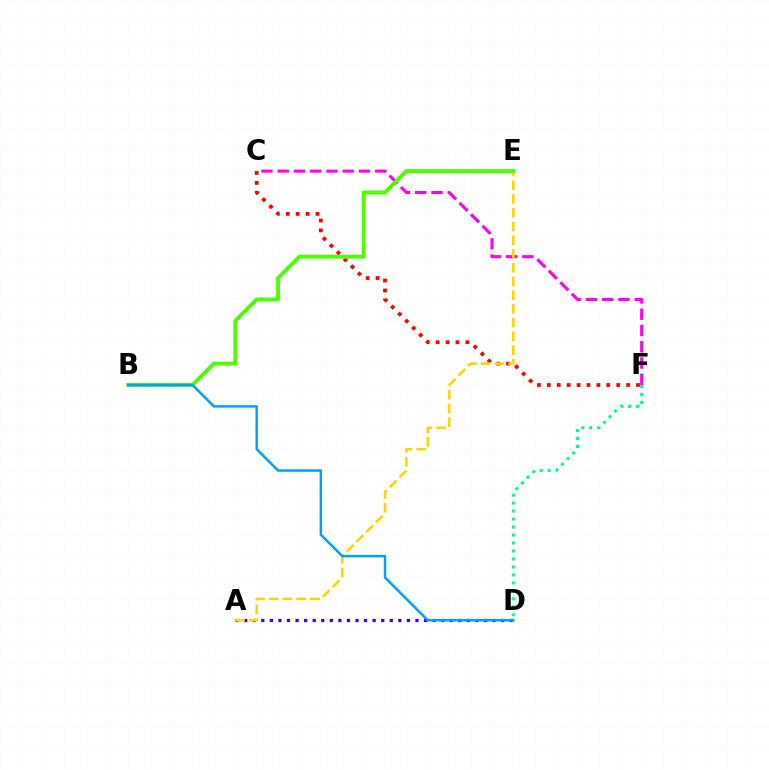{('C', 'F'): [{'color': '#ff0000', 'line_style': 'dotted', 'thickness': 2.69}, {'color': '#ff00ed', 'line_style': 'dashed', 'thickness': 2.21}], ('D', 'F'): [{'color': '#00ff86', 'line_style': 'dotted', 'thickness': 2.17}], ('A', 'D'): [{'color': '#3700ff', 'line_style': 'dotted', 'thickness': 2.33}], ('A', 'E'): [{'color': '#ffd500', 'line_style': 'dashed', 'thickness': 1.87}], ('B', 'E'): [{'color': '#4fff00', 'line_style': 'solid', 'thickness': 2.83}], ('B', 'D'): [{'color': '#009eff', 'line_style': 'solid', 'thickness': 1.77}]}